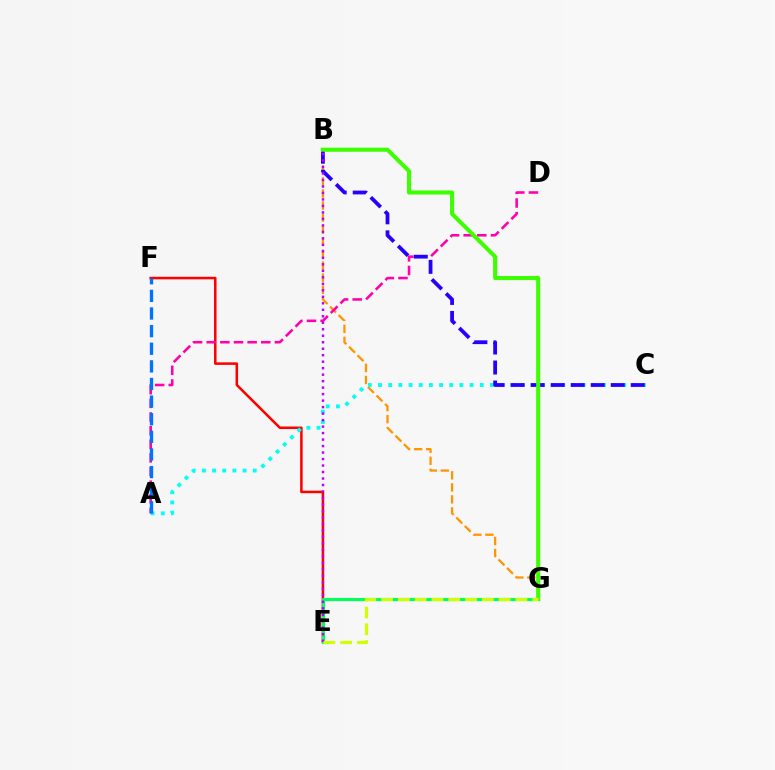{('B', 'G'): [{'color': '#ff9400', 'line_style': 'dashed', 'thickness': 1.63}, {'color': '#3dff00', 'line_style': 'solid', 'thickness': 2.94}], ('E', 'F'): [{'color': '#ff0000', 'line_style': 'solid', 'thickness': 1.83}], ('A', 'C'): [{'color': '#00fff6', 'line_style': 'dotted', 'thickness': 2.77}], ('A', 'D'): [{'color': '#ff00ac', 'line_style': 'dashed', 'thickness': 1.85}], ('E', 'G'): [{'color': '#00ff5c', 'line_style': 'solid', 'thickness': 2.26}, {'color': '#d1ff00', 'line_style': 'dashed', 'thickness': 2.28}], ('B', 'C'): [{'color': '#2500ff', 'line_style': 'dashed', 'thickness': 2.72}], ('A', 'F'): [{'color': '#0074ff', 'line_style': 'dashed', 'thickness': 2.39}], ('B', 'E'): [{'color': '#b900ff', 'line_style': 'dotted', 'thickness': 1.76}]}